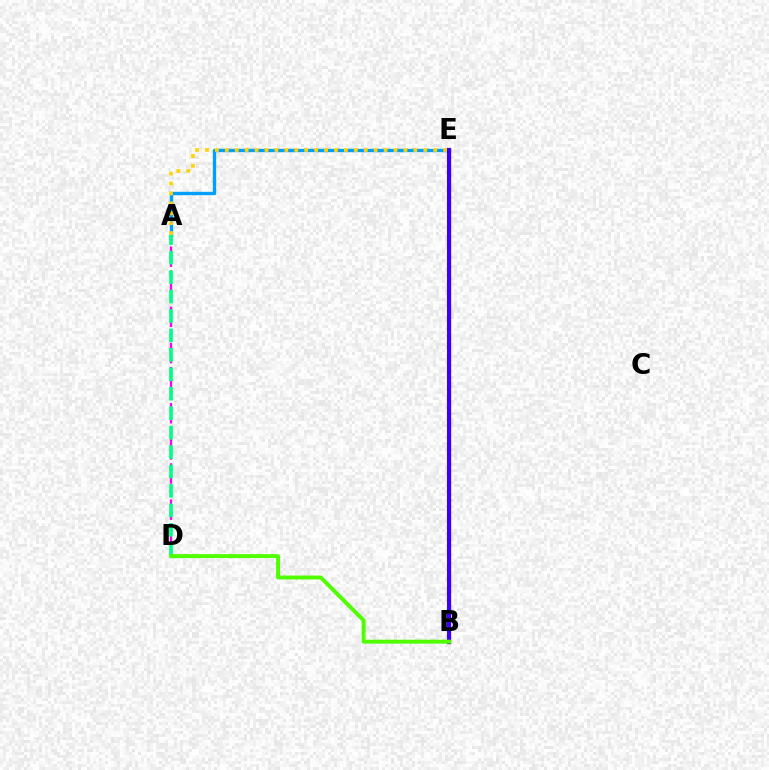{('A', 'E'): [{'color': '#009eff', 'line_style': 'solid', 'thickness': 2.42}, {'color': '#ffd500', 'line_style': 'dotted', 'thickness': 2.7}], ('A', 'D'): [{'color': '#ff00ed', 'line_style': 'dashed', 'thickness': 1.64}, {'color': '#00ff86', 'line_style': 'dashed', 'thickness': 2.64}], ('B', 'E'): [{'color': '#ff0000', 'line_style': 'solid', 'thickness': 2.36}, {'color': '#3700ff', 'line_style': 'solid', 'thickness': 2.95}], ('B', 'D'): [{'color': '#4fff00', 'line_style': 'solid', 'thickness': 2.83}]}